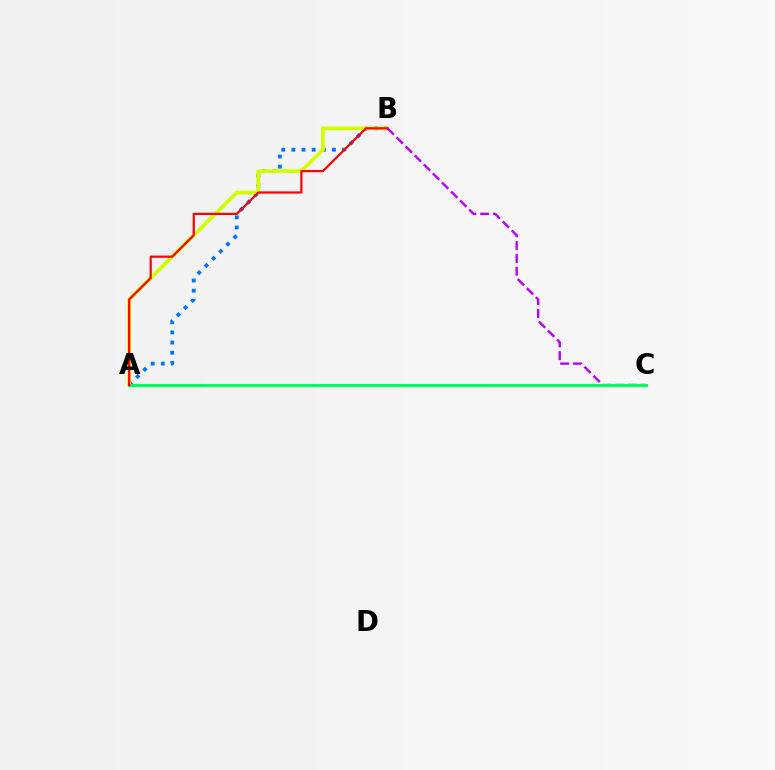{('A', 'B'): [{'color': '#0074ff', 'line_style': 'dotted', 'thickness': 2.76}, {'color': '#d1ff00', 'line_style': 'solid', 'thickness': 2.7}, {'color': '#ff0000', 'line_style': 'solid', 'thickness': 1.6}], ('B', 'C'): [{'color': '#b900ff', 'line_style': 'dashed', 'thickness': 1.74}], ('A', 'C'): [{'color': '#00ff5c', 'line_style': 'solid', 'thickness': 2.24}]}